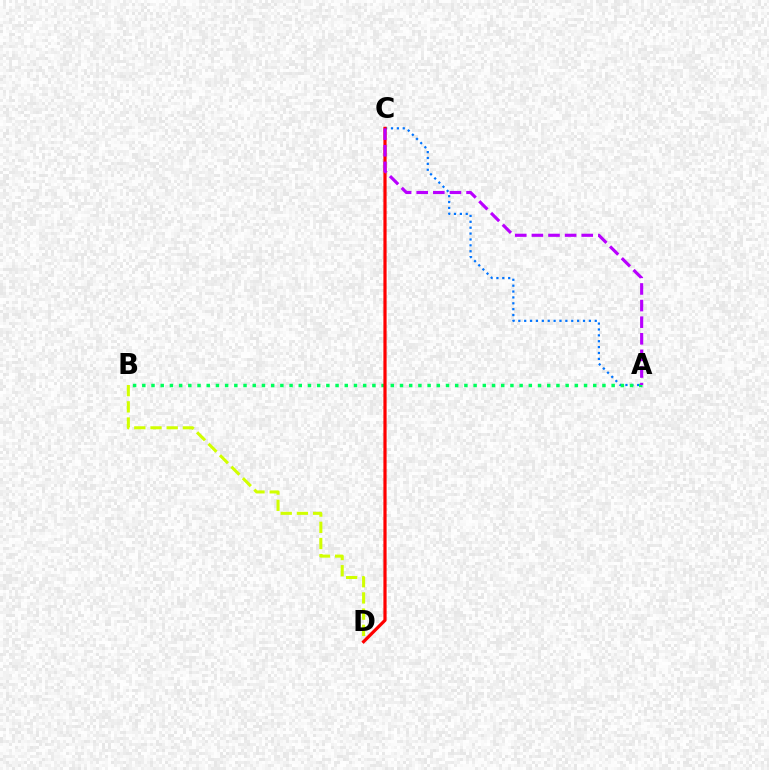{('A', 'C'): [{'color': '#0074ff', 'line_style': 'dotted', 'thickness': 1.6}, {'color': '#b900ff', 'line_style': 'dashed', 'thickness': 2.26}], ('B', 'D'): [{'color': '#d1ff00', 'line_style': 'dashed', 'thickness': 2.2}], ('A', 'B'): [{'color': '#00ff5c', 'line_style': 'dotted', 'thickness': 2.5}], ('C', 'D'): [{'color': '#ff0000', 'line_style': 'solid', 'thickness': 2.31}]}